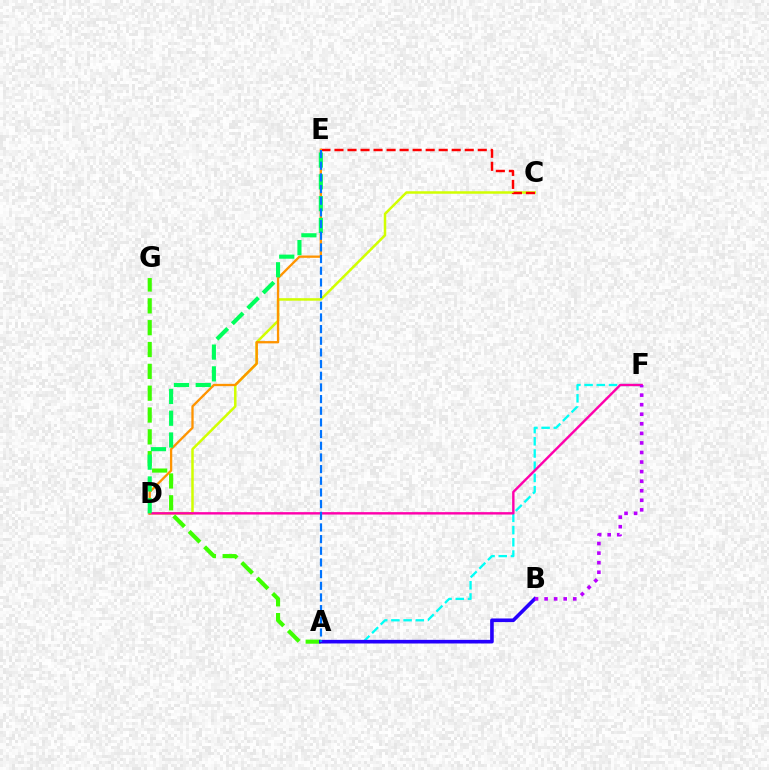{('C', 'D'): [{'color': '#d1ff00', 'line_style': 'solid', 'thickness': 1.8}], ('A', 'F'): [{'color': '#00fff6', 'line_style': 'dashed', 'thickness': 1.66}], ('D', 'F'): [{'color': '#ff00ac', 'line_style': 'solid', 'thickness': 1.73}], ('C', 'E'): [{'color': '#ff0000', 'line_style': 'dashed', 'thickness': 1.77}], ('A', 'G'): [{'color': '#3dff00', 'line_style': 'dashed', 'thickness': 2.97}], ('D', 'E'): [{'color': '#ff9400', 'line_style': 'solid', 'thickness': 1.66}, {'color': '#00ff5c', 'line_style': 'dashed', 'thickness': 2.96}], ('A', 'B'): [{'color': '#2500ff', 'line_style': 'solid', 'thickness': 2.6}], ('B', 'F'): [{'color': '#b900ff', 'line_style': 'dotted', 'thickness': 2.6}], ('A', 'E'): [{'color': '#0074ff', 'line_style': 'dashed', 'thickness': 1.59}]}